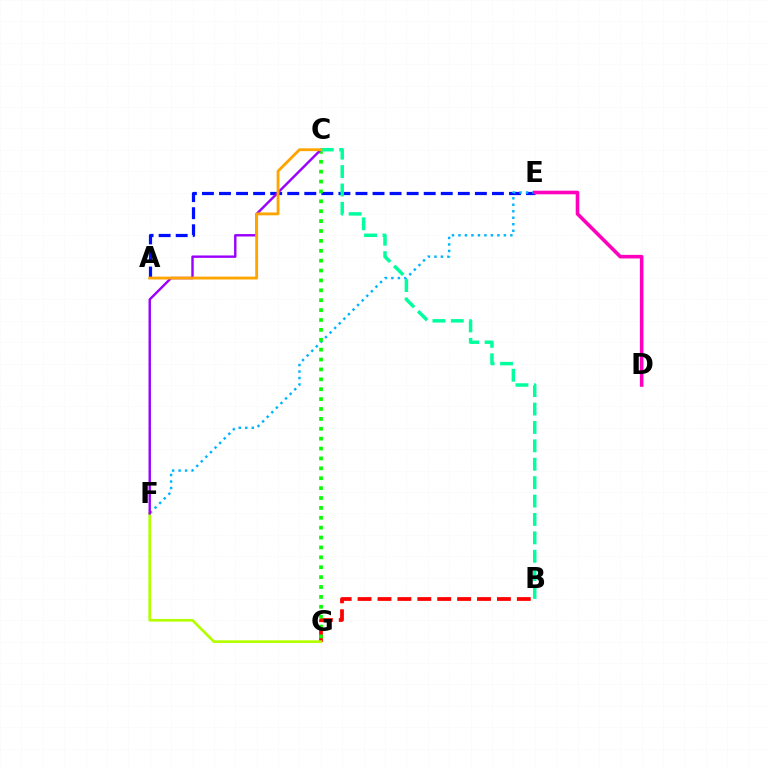{('A', 'E'): [{'color': '#0010ff', 'line_style': 'dashed', 'thickness': 2.32}], ('E', 'F'): [{'color': '#00b5ff', 'line_style': 'dotted', 'thickness': 1.76}], ('D', 'E'): [{'color': '#ff00bd', 'line_style': 'solid', 'thickness': 2.59}], ('B', 'G'): [{'color': '#ff0000', 'line_style': 'dashed', 'thickness': 2.7}], ('F', 'G'): [{'color': '#b3ff00', 'line_style': 'solid', 'thickness': 1.93}], ('C', 'G'): [{'color': '#08ff00', 'line_style': 'dotted', 'thickness': 2.69}], ('C', 'F'): [{'color': '#9b00ff', 'line_style': 'solid', 'thickness': 1.74}], ('B', 'C'): [{'color': '#00ff9d', 'line_style': 'dashed', 'thickness': 2.5}], ('A', 'C'): [{'color': '#ffa500', 'line_style': 'solid', 'thickness': 2.05}]}